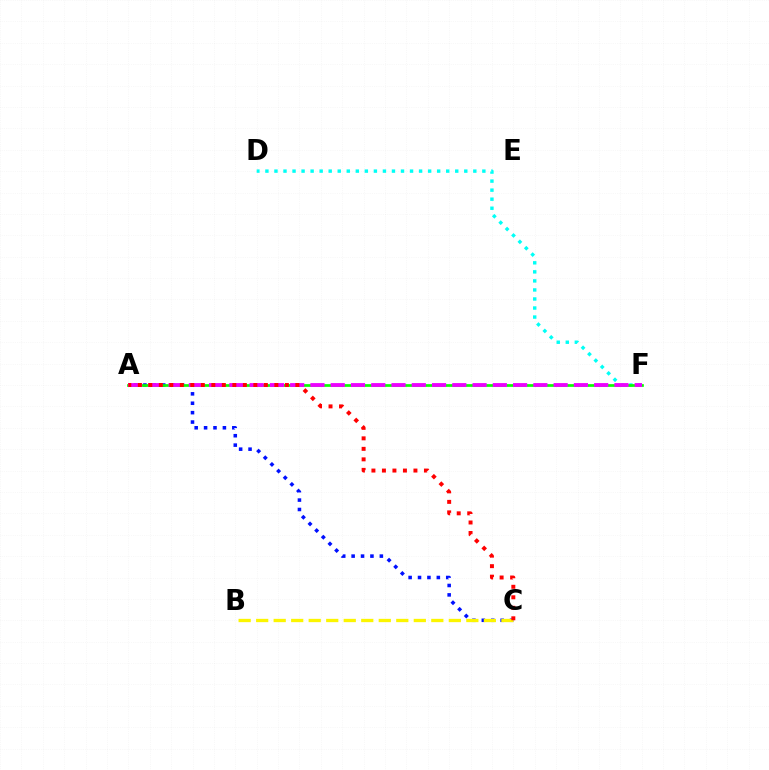{('D', 'F'): [{'color': '#00fff6', 'line_style': 'dotted', 'thickness': 2.46}], ('A', 'C'): [{'color': '#0010ff', 'line_style': 'dotted', 'thickness': 2.56}, {'color': '#ff0000', 'line_style': 'dotted', 'thickness': 2.85}], ('A', 'F'): [{'color': '#08ff00', 'line_style': 'solid', 'thickness': 1.95}, {'color': '#ee00ff', 'line_style': 'dashed', 'thickness': 2.75}], ('B', 'C'): [{'color': '#fcf500', 'line_style': 'dashed', 'thickness': 2.38}]}